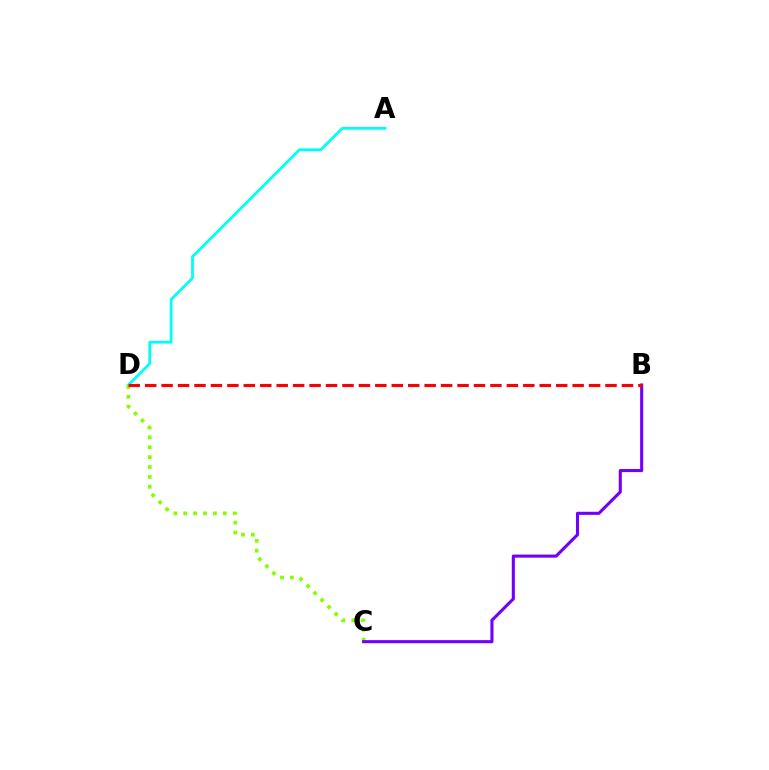{('A', 'D'): [{'color': '#00fff6', 'line_style': 'solid', 'thickness': 2.0}], ('C', 'D'): [{'color': '#84ff00', 'line_style': 'dotted', 'thickness': 2.69}], ('B', 'C'): [{'color': '#7200ff', 'line_style': 'solid', 'thickness': 2.23}], ('B', 'D'): [{'color': '#ff0000', 'line_style': 'dashed', 'thickness': 2.23}]}